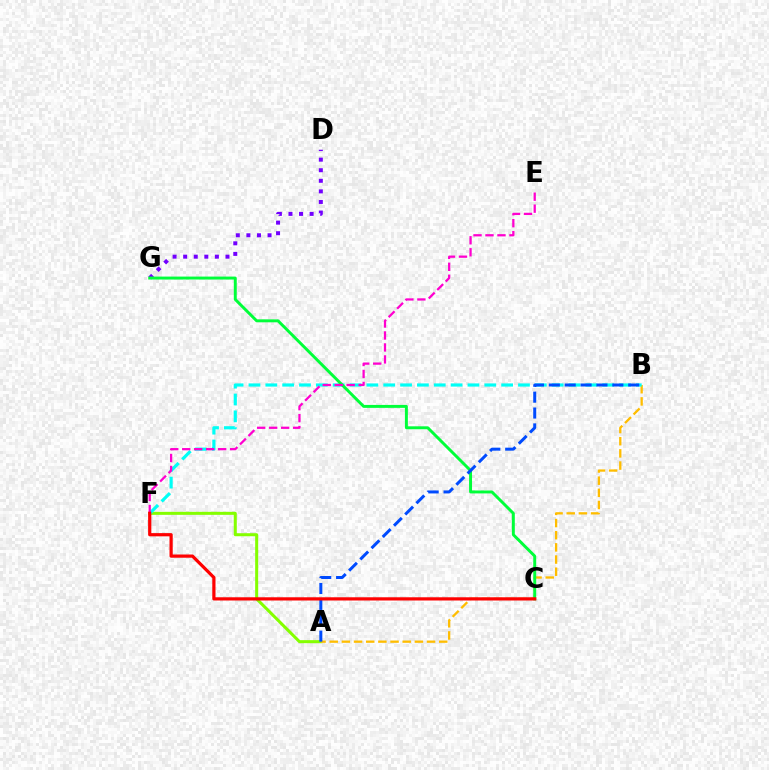{('A', 'F'): [{'color': '#84ff00', 'line_style': 'solid', 'thickness': 2.18}], ('D', 'G'): [{'color': '#7200ff', 'line_style': 'dotted', 'thickness': 2.87}], ('A', 'B'): [{'color': '#ffbd00', 'line_style': 'dashed', 'thickness': 1.65}, {'color': '#004bff', 'line_style': 'dashed', 'thickness': 2.16}], ('B', 'F'): [{'color': '#00fff6', 'line_style': 'dashed', 'thickness': 2.29}], ('C', 'G'): [{'color': '#00ff39', 'line_style': 'solid', 'thickness': 2.12}], ('E', 'F'): [{'color': '#ff00cf', 'line_style': 'dashed', 'thickness': 1.63}], ('C', 'F'): [{'color': '#ff0000', 'line_style': 'solid', 'thickness': 2.31}]}